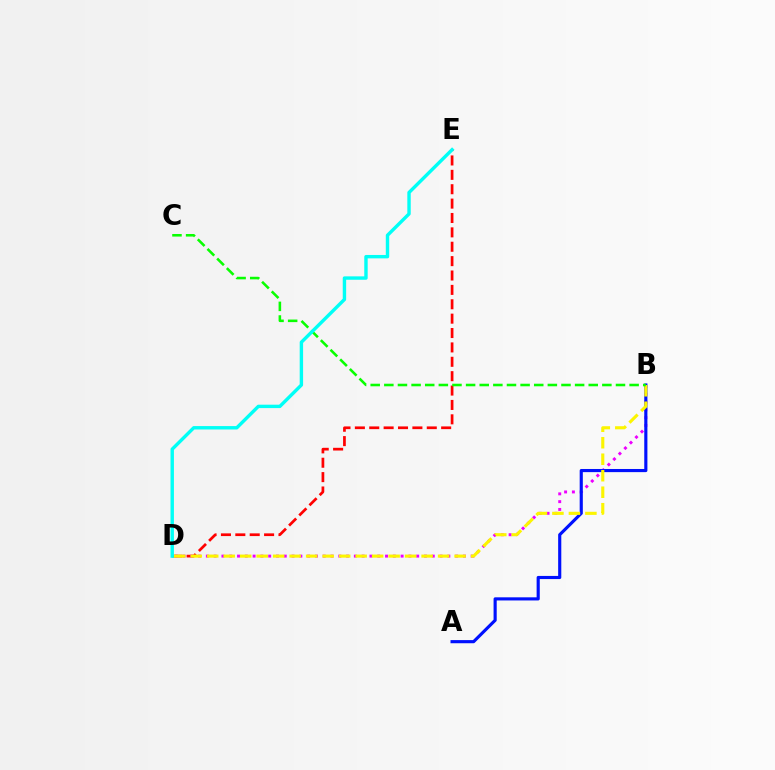{('D', 'E'): [{'color': '#ff0000', 'line_style': 'dashed', 'thickness': 1.95}, {'color': '#00fff6', 'line_style': 'solid', 'thickness': 2.45}], ('B', 'D'): [{'color': '#ee00ff', 'line_style': 'dotted', 'thickness': 2.12}, {'color': '#fcf500', 'line_style': 'dashed', 'thickness': 2.24}], ('A', 'B'): [{'color': '#0010ff', 'line_style': 'solid', 'thickness': 2.26}], ('B', 'C'): [{'color': '#08ff00', 'line_style': 'dashed', 'thickness': 1.85}]}